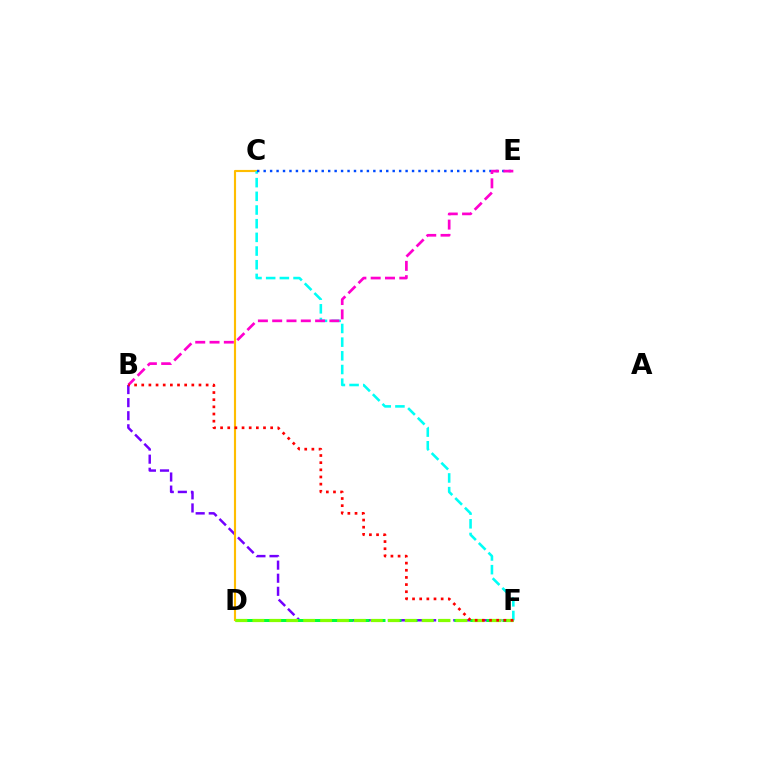{('B', 'F'): [{'color': '#7200ff', 'line_style': 'dashed', 'thickness': 1.78}, {'color': '#ff0000', 'line_style': 'dotted', 'thickness': 1.94}], ('D', 'F'): [{'color': '#00ff39', 'line_style': 'dashed', 'thickness': 2.17}, {'color': '#84ff00', 'line_style': 'dashed', 'thickness': 2.3}], ('C', 'D'): [{'color': '#ffbd00', 'line_style': 'solid', 'thickness': 1.55}], ('C', 'F'): [{'color': '#00fff6', 'line_style': 'dashed', 'thickness': 1.86}], ('C', 'E'): [{'color': '#004bff', 'line_style': 'dotted', 'thickness': 1.75}], ('B', 'E'): [{'color': '#ff00cf', 'line_style': 'dashed', 'thickness': 1.94}]}